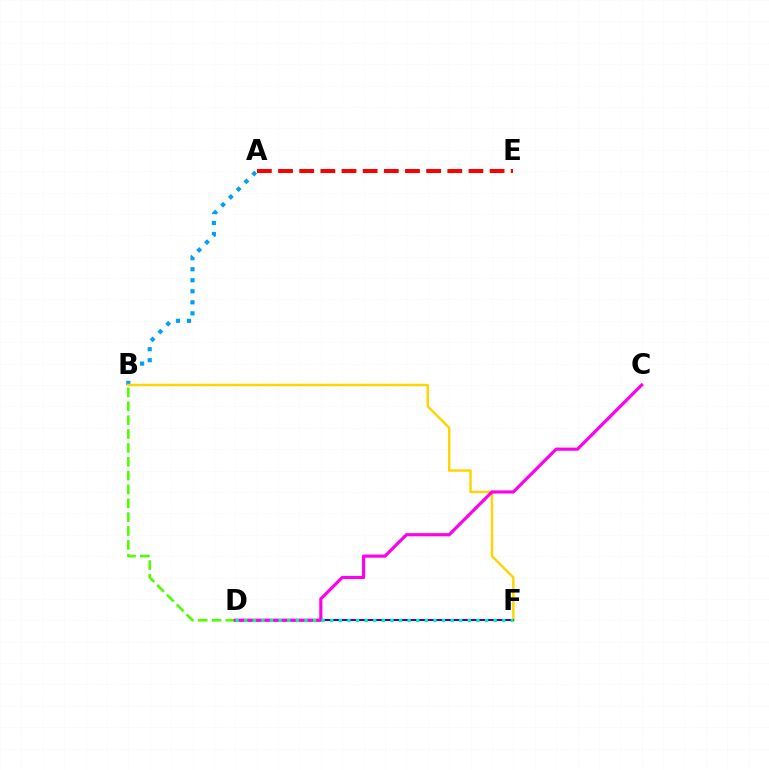{('A', 'B'): [{'color': '#009eff', 'line_style': 'dotted', 'thickness': 2.99}], ('B', 'F'): [{'color': '#ffd500', 'line_style': 'solid', 'thickness': 1.75}], ('D', 'F'): [{'color': '#3700ff', 'line_style': 'solid', 'thickness': 1.51}, {'color': '#00ff86', 'line_style': 'dotted', 'thickness': 2.34}], ('B', 'D'): [{'color': '#4fff00', 'line_style': 'dashed', 'thickness': 1.88}], ('C', 'D'): [{'color': '#ff00ed', 'line_style': 'solid', 'thickness': 2.28}], ('A', 'E'): [{'color': '#ff0000', 'line_style': 'dashed', 'thickness': 2.87}]}